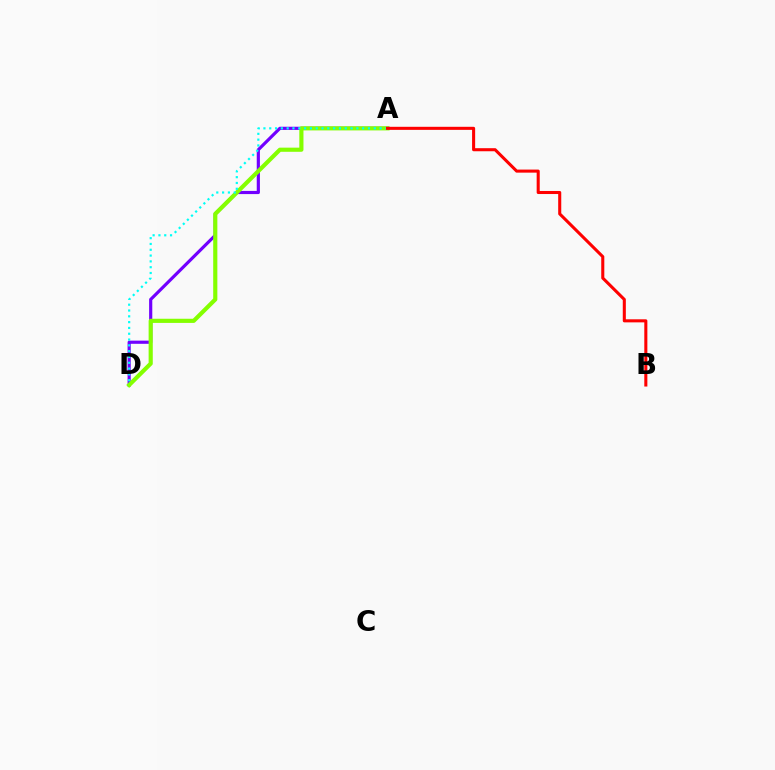{('A', 'D'): [{'color': '#7200ff', 'line_style': 'solid', 'thickness': 2.28}, {'color': '#84ff00', 'line_style': 'solid', 'thickness': 2.99}, {'color': '#00fff6', 'line_style': 'dotted', 'thickness': 1.58}], ('A', 'B'): [{'color': '#ff0000', 'line_style': 'solid', 'thickness': 2.2}]}